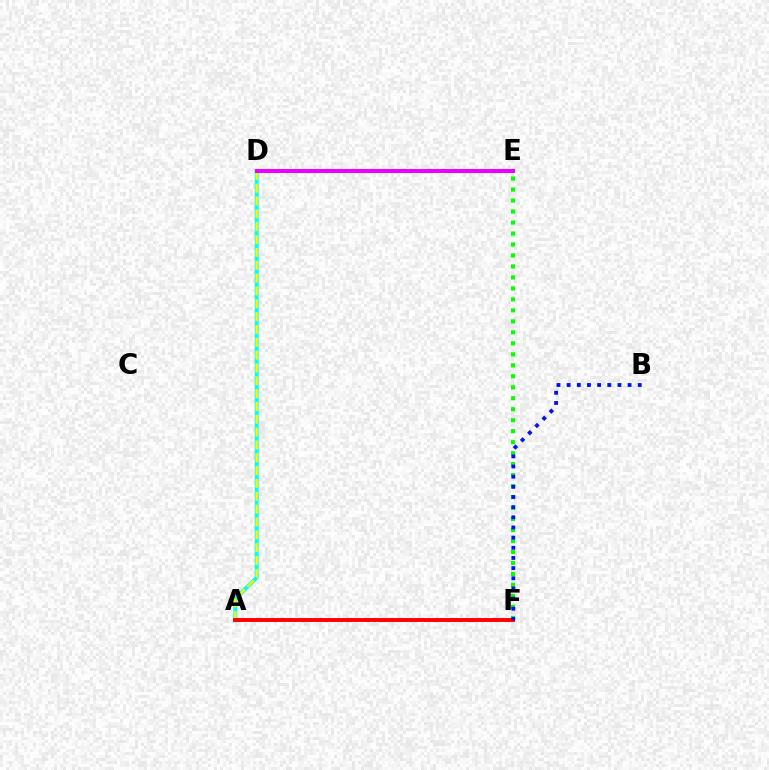{('A', 'D'): [{'color': '#00fff6', 'line_style': 'solid', 'thickness': 2.85}, {'color': '#fcf500', 'line_style': 'dashed', 'thickness': 1.74}], ('E', 'F'): [{'color': '#08ff00', 'line_style': 'dotted', 'thickness': 2.98}], ('A', 'F'): [{'color': '#ff0000', 'line_style': 'solid', 'thickness': 2.82}], ('B', 'F'): [{'color': '#0010ff', 'line_style': 'dotted', 'thickness': 2.76}], ('D', 'E'): [{'color': '#ee00ff', 'line_style': 'solid', 'thickness': 2.89}]}